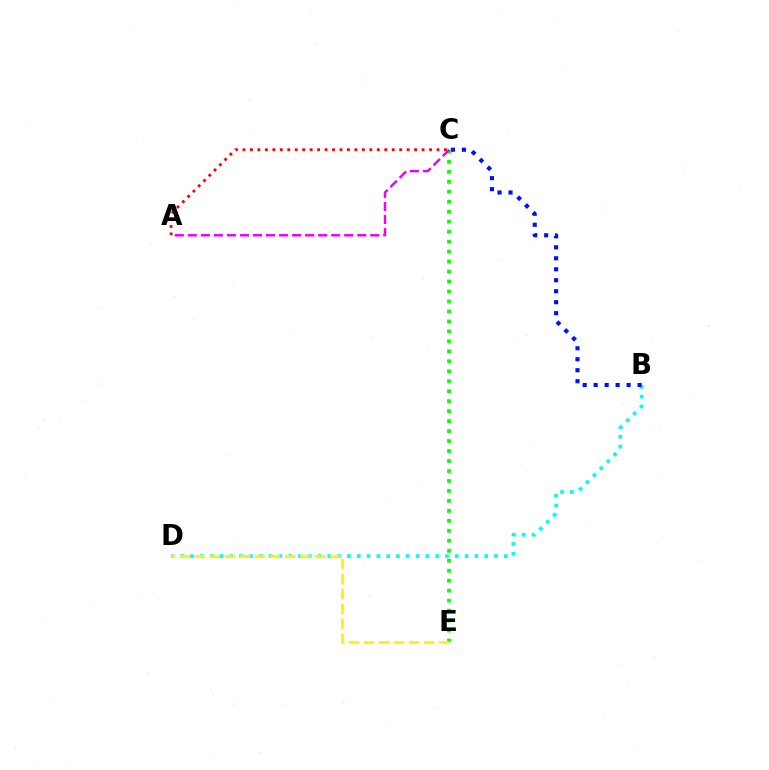{('A', 'C'): [{'color': '#ff0000', 'line_style': 'dotted', 'thickness': 2.03}, {'color': '#ee00ff', 'line_style': 'dashed', 'thickness': 1.77}], ('B', 'D'): [{'color': '#00fff6', 'line_style': 'dotted', 'thickness': 2.66}], ('C', 'E'): [{'color': '#08ff00', 'line_style': 'dotted', 'thickness': 2.71}], ('D', 'E'): [{'color': '#fcf500', 'line_style': 'dashed', 'thickness': 2.04}], ('B', 'C'): [{'color': '#0010ff', 'line_style': 'dotted', 'thickness': 2.98}]}